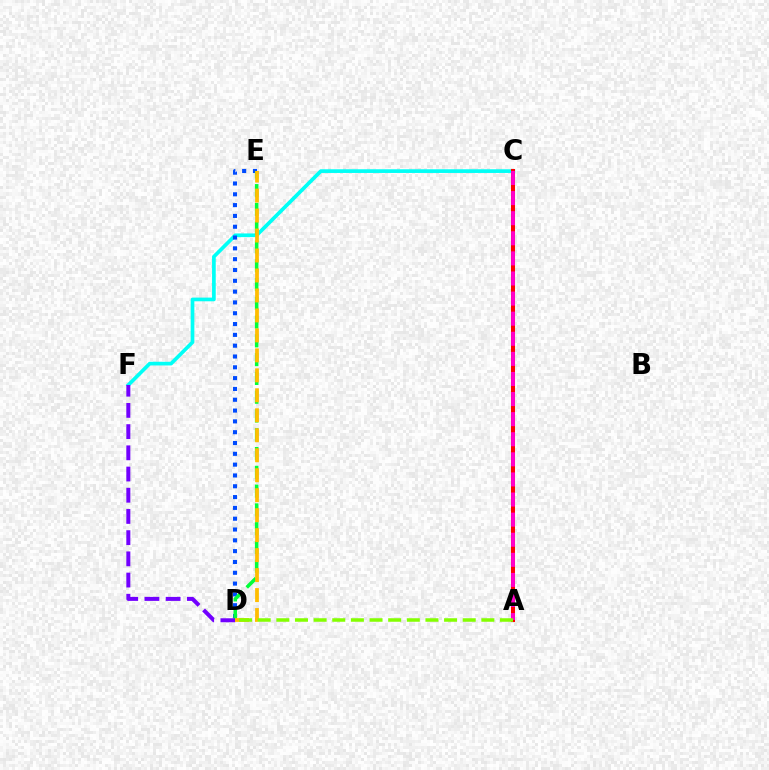{('C', 'F'): [{'color': '#00fff6', 'line_style': 'solid', 'thickness': 2.66}], ('D', 'E'): [{'color': '#004bff', 'line_style': 'dotted', 'thickness': 2.94}, {'color': '#00ff39', 'line_style': 'dashed', 'thickness': 2.55}, {'color': '#ffbd00', 'line_style': 'dashed', 'thickness': 2.71}], ('D', 'F'): [{'color': '#7200ff', 'line_style': 'dashed', 'thickness': 2.88}], ('A', 'C'): [{'color': '#ff0000', 'line_style': 'solid', 'thickness': 2.9}, {'color': '#ff00cf', 'line_style': 'dashed', 'thickness': 2.73}], ('A', 'D'): [{'color': '#84ff00', 'line_style': 'dashed', 'thickness': 2.53}]}